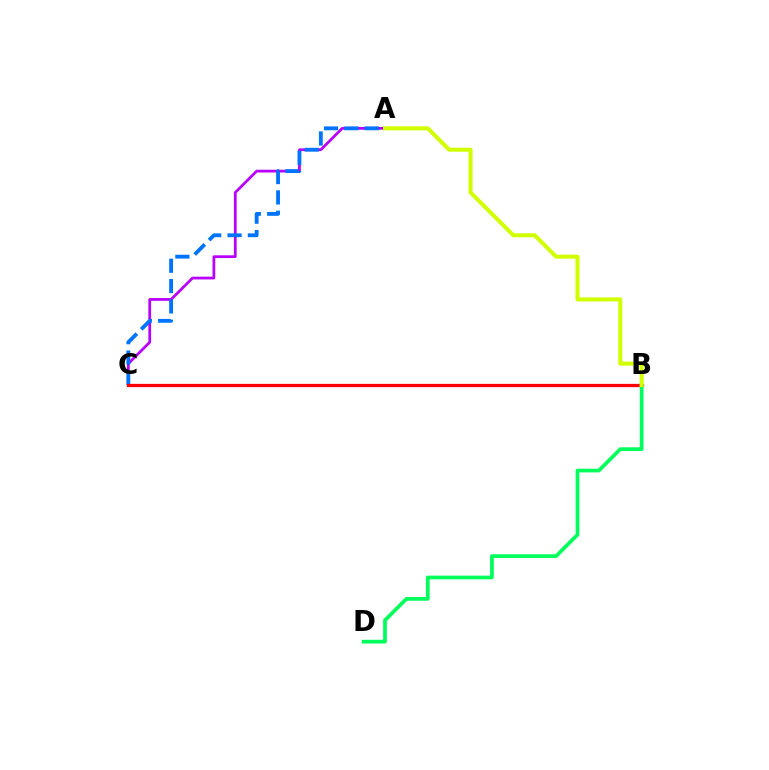{('A', 'C'): [{'color': '#b900ff', 'line_style': 'solid', 'thickness': 1.98}, {'color': '#0074ff', 'line_style': 'dashed', 'thickness': 2.76}], ('B', 'C'): [{'color': '#ff0000', 'line_style': 'solid', 'thickness': 2.36}], ('B', 'D'): [{'color': '#00ff5c', 'line_style': 'solid', 'thickness': 2.69}], ('A', 'B'): [{'color': '#d1ff00', 'line_style': 'solid', 'thickness': 2.9}]}